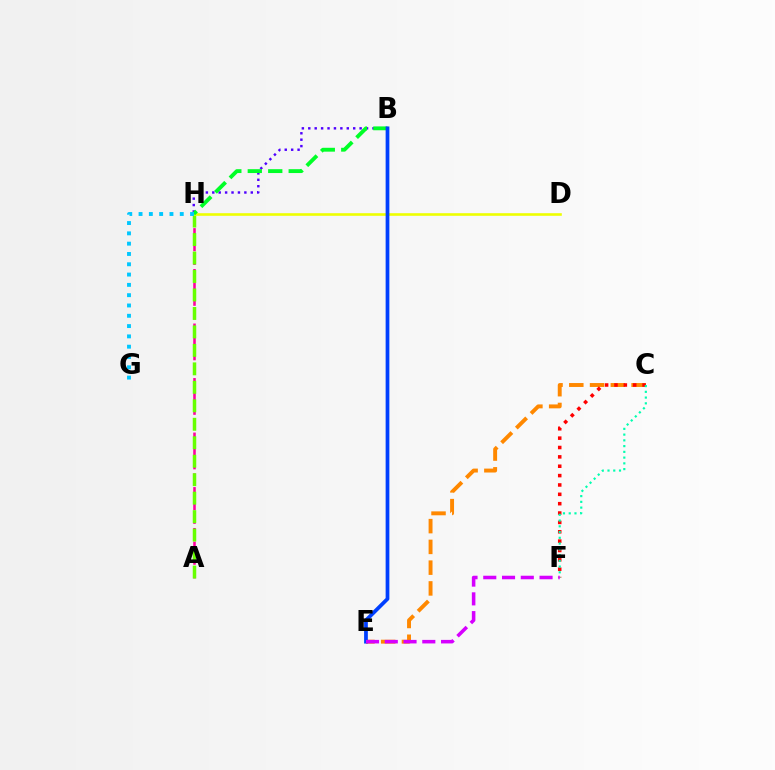{('A', 'H'): [{'color': '#ff00a0', 'line_style': 'dashed', 'thickness': 1.85}, {'color': '#66ff00', 'line_style': 'dashed', 'thickness': 2.51}], ('C', 'E'): [{'color': '#ff8800', 'line_style': 'dashed', 'thickness': 2.82}], ('D', 'H'): [{'color': '#eeff00', 'line_style': 'solid', 'thickness': 1.88}], ('C', 'F'): [{'color': '#ff0000', 'line_style': 'dotted', 'thickness': 2.54}, {'color': '#00ffaf', 'line_style': 'dotted', 'thickness': 1.56}], ('B', 'H'): [{'color': '#4f00ff', 'line_style': 'dotted', 'thickness': 1.74}, {'color': '#00ff27', 'line_style': 'dashed', 'thickness': 2.78}], ('G', 'H'): [{'color': '#00c7ff', 'line_style': 'dotted', 'thickness': 2.8}], ('B', 'E'): [{'color': '#003fff', 'line_style': 'solid', 'thickness': 2.69}], ('E', 'F'): [{'color': '#d600ff', 'line_style': 'dashed', 'thickness': 2.55}]}